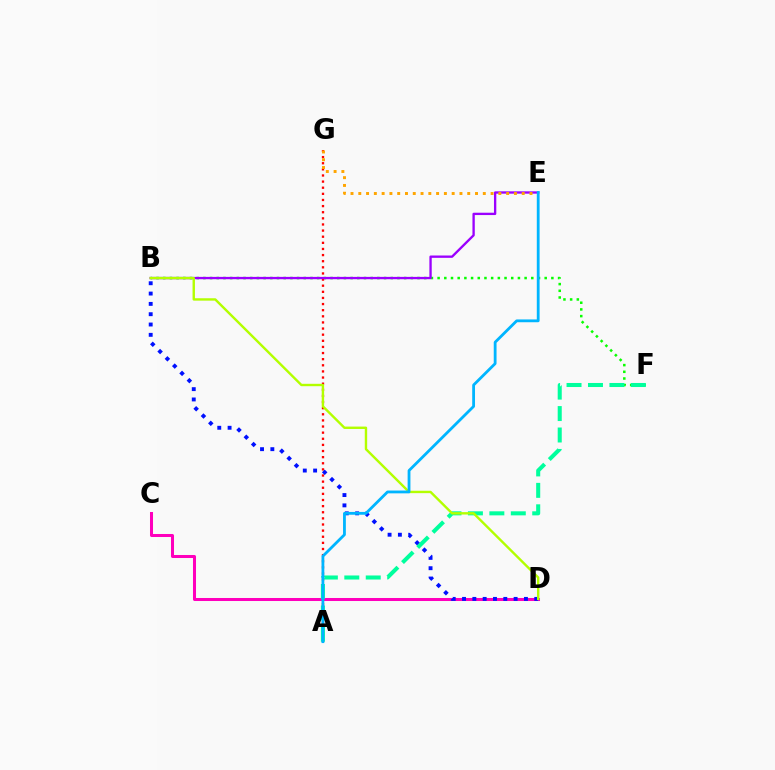{('C', 'D'): [{'color': '#ff00bd', 'line_style': 'solid', 'thickness': 2.17}], ('B', 'F'): [{'color': '#08ff00', 'line_style': 'dotted', 'thickness': 1.82}], ('A', 'G'): [{'color': '#ff0000', 'line_style': 'dotted', 'thickness': 1.66}], ('B', 'D'): [{'color': '#0010ff', 'line_style': 'dotted', 'thickness': 2.8}, {'color': '#b3ff00', 'line_style': 'solid', 'thickness': 1.73}], ('B', 'E'): [{'color': '#9b00ff', 'line_style': 'solid', 'thickness': 1.68}], ('E', 'G'): [{'color': '#ffa500', 'line_style': 'dotted', 'thickness': 2.11}], ('A', 'F'): [{'color': '#00ff9d', 'line_style': 'dashed', 'thickness': 2.91}], ('A', 'E'): [{'color': '#00b5ff', 'line_style': 'solid', 'thickness': 2.02}]}